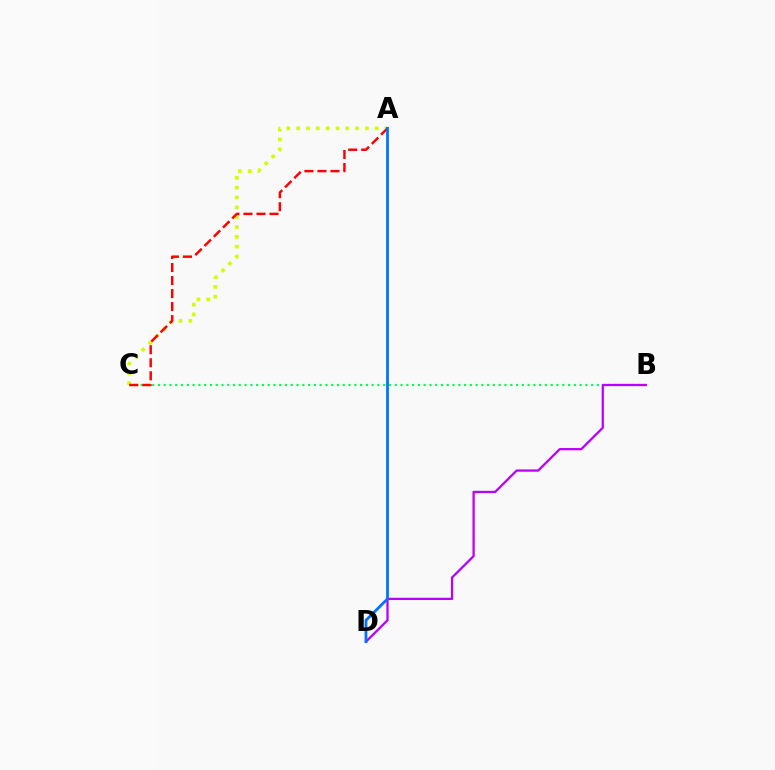{('A', 'C'): [{'color': '#d1ff00', 'line_style': 'dotted', 'thickness': 2.67}, {'color': '#ff0000', 'line_style': 'dashed', 'thickness': 1.77}], ('B', 'C'): [{'color': '#00ff5c', 'line_style': 'dotted', 'thickness': 1.57}], ('B', 'D'): [{'color': '#b900ff', 'line_style': 'solid', 'thickness': 1.63}], ('A', 'D'): [{'color': '#0074ff', 'line_style': 'solid', 'thickness': 2.0}]}